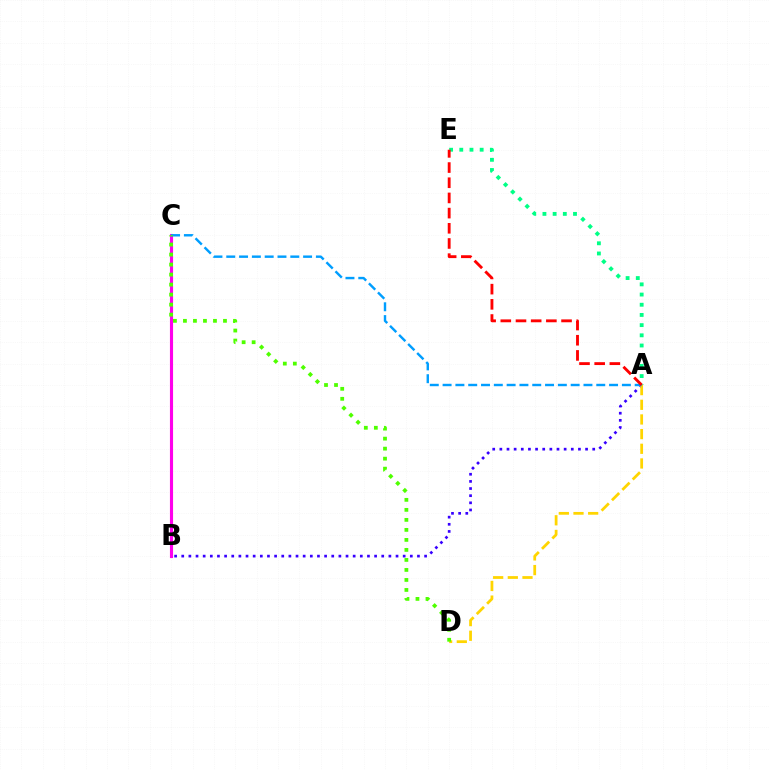{('A', 'B'): [{'color': '#3700ff', 'line_style': 'dotted', 'thickness': 1.94}], ('A', 'E'): [{'color': '#00ff86', 'line_style': 'dotted', 'thickness': 2.77}, {'color': '#ff0000', 'line_style': 'dashed', 'thickness': 2.06}], ('A', 'D'): [{'color': '#ffd500', 'line_style': 'dashed', 'thickness': 1.99}], ('B', 'C'): [{'color': '#ff00ed', 'line_style': 'solid', 'thickness': 2.25}], ('A', 'C'): [{'color': '#009eff', 'line_style': 'dashed', 'thickness': 1.74}], ('C', 'D'): [{'color': '#4fff00', 'line_style': 'dotted', 'thickness': 2.72}]}